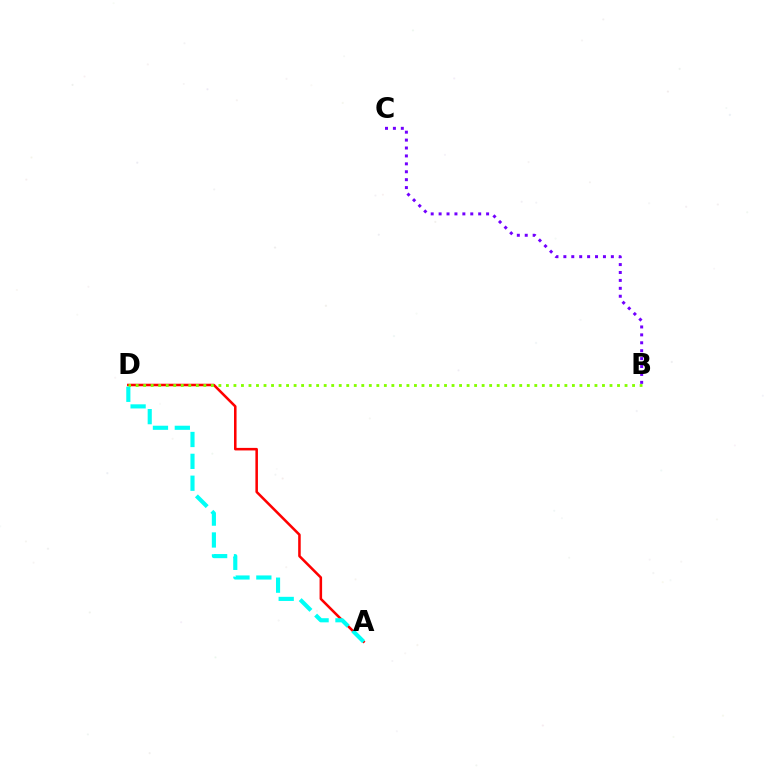{('A', 'D'): [{'color': '#ff0000', 'line_style': 'solid', 'thickness': 1.83}, {'color': '#00fff6', 'line_style': 'dashed', 'thickness': 2.97}], ('B', 'D'): [{'color': '#84ff00', 'line_style': 'dotted', 'thickness': 2.04}], ('B', 'C'): [{'color': '#7200ff', 'line_style': 'dotted', 'thickness': 2.15}]}